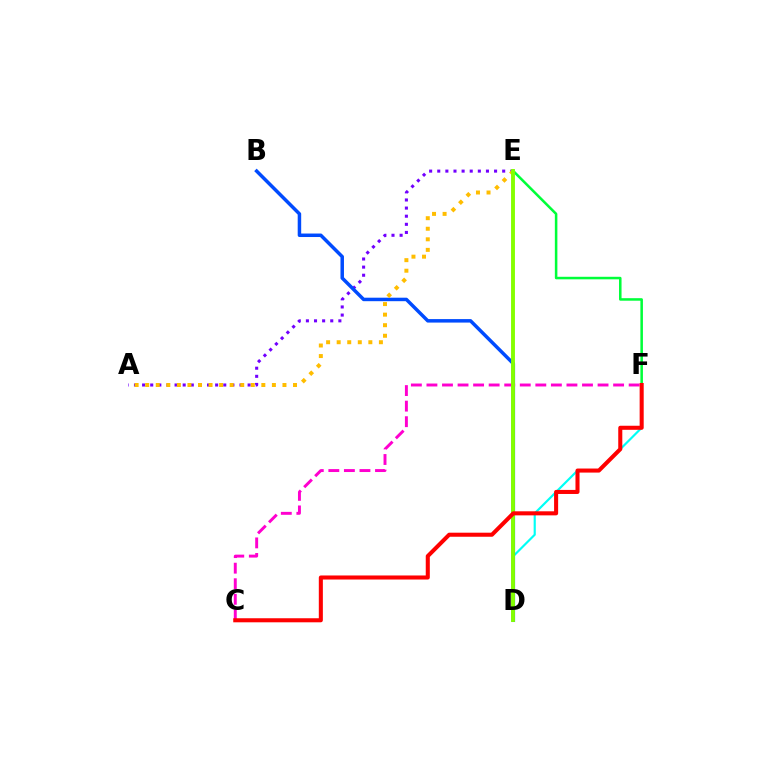{('D', 'F'): [{'color': '#00fff6', 'line_style': 'solid', 'thickness': 1.56}], ('A', 'E'): [{'color': '#7200ff', 'line_style': 'dotted', 'thickness': 2.21}, {'color': '#ffbd00', 'line_style': 'dotted', 'thickness': 2.87}], ('B', 'D'): [{'color': '#004bff', 'line_style': 'solid', 'thickness': 2.51}], ('E', 'F'): [{'color': '#00ff39', 'line_style': 'solid', 'thickness': 1.82}], ('C', 'F'): [{'color': '#ff00cf', 'line_style': 'dashed', 'thickness': 2.11}, {'color': '#ff0000', 'line_style': 'solid', 'thickness': 2.92}], ('D', 'E'): [{'color': '#84ff00', 'line_style': 'solid', 'thickness': 2.8}]}